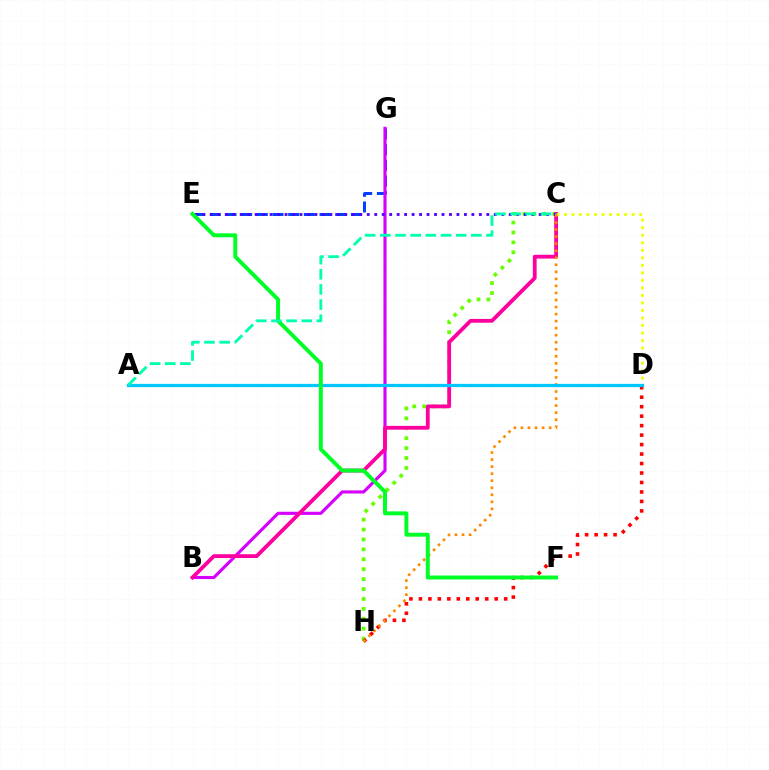{('E', 'G'): [{'color': '#003fff', 'line_style': 'dashed', 'thickness': 2.13}], ('B', 'G'): [{'color': '#d600ff', 'line_style': 'solid', 'thickness': 2.25}], ('C', 'H'): [{'color': '#66ff00', 'line_style': 'dotted', 'thickness': 2.69}, {'color': '#ff8800', 'line_style': 'dotted', 'thickness': 1.91}], ('D', 'H'): [{'color': '#ff0000', 'line_style': 'dotted', 'thickness': 2.57}], ('B', 'C'): [{'color': '#ff00a0', 'line_style': 'solid', 'thickness': 2.73}], ('C', 'E'): [{'color': '#4f00ff', 'line_style': 'dotted', 'thickness': 2.03}], ('C', 'D'): [{'color': '#eeff00', 'line_style': 'dotted', 'thickness': 2.04}], ('A', 'D'): [{'color': '#00c7ff', 'line_style': 'solid', 'thickness': 2.34}], ('E', 'F'): [{'color': '#00ff27', 'line_style': 'solid', 'thickness': 2.83}], ('A', 'C'): [{'color': '#00ffaf', 'line_style': 'dashed', 'thickness': 2.06}]}